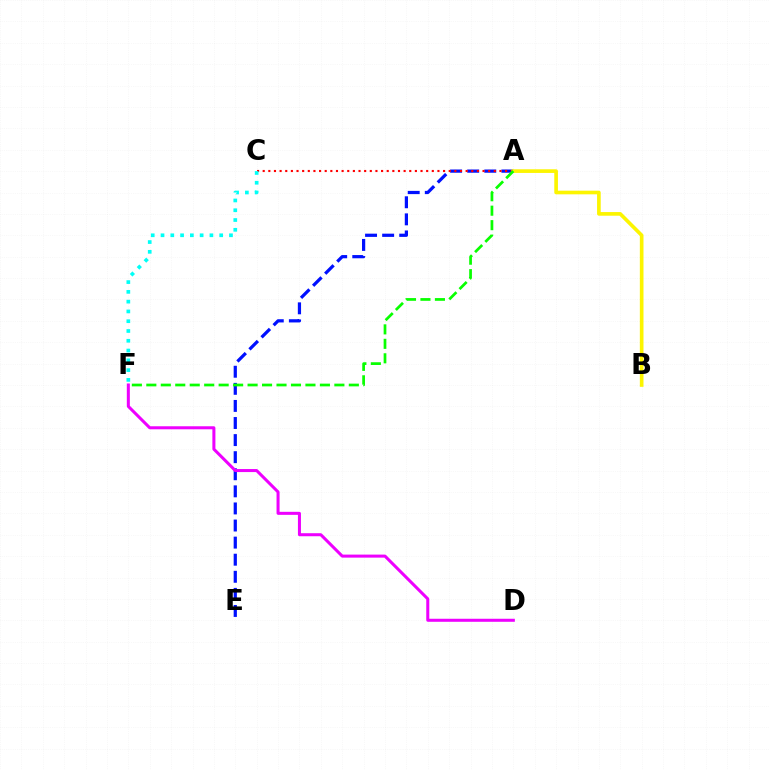{('A', 'E'): [{'color': '#0010ff', 'line_style': 'dashed', 'thickness': 2.32}], ('D', 'F'): [{'color': '#ee00ff', 'line_style': 'solid', 'thickness': 2.18}], ('A', 'C'): [{'color': '#ff0000', 'line_style': 'dotted', 'thickness': 1.53}], ('A', 'B'): [{'color': '#fcf500', 'line_style': 'solid', 'thickness': 2.63}], ('A', 'F'): [{'color': '#08ff00', 'line_style': 'dashed', 'thickness': 1.96}], ('C', 'F'): [{'color': '#00fff6', 'line_style': 'dotted', 'thickness': 2.66}]}